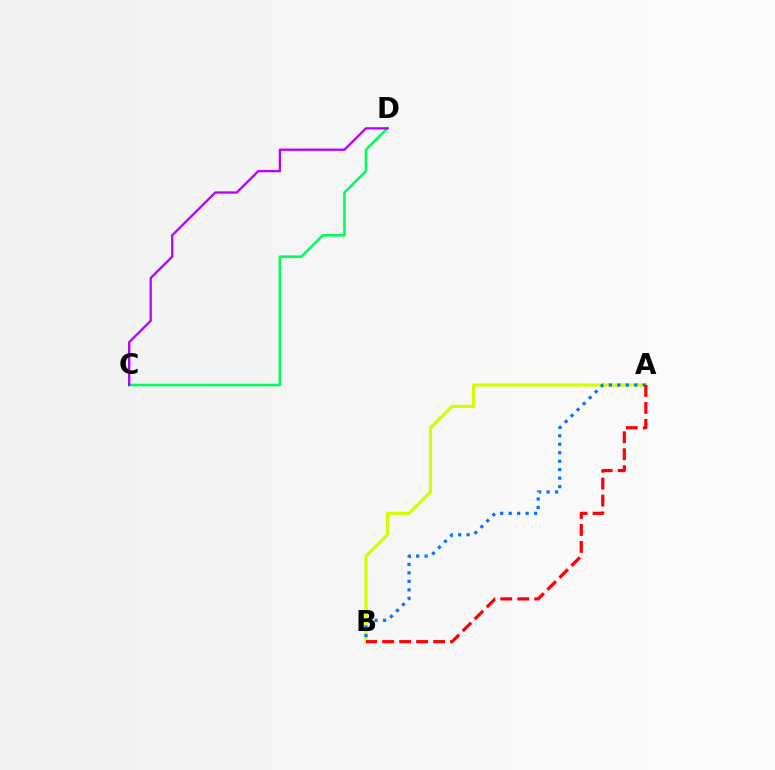{('A', 'B'): [{'color': '#d1ff00', 'line_style': 'solid', 'thickness': 2.31}, {'color': '#0074ff', 'line_style': 'dotted', 'thickness': 2.3}, {'color': '#ff0000', 'line_style': 'dashed', 'thickness': 2.31}], ('C', 'D'): [{'color': '#00ff5c', 'line_style': 'solid', 'thickness': 1.87}, {'color': '#b900ff', 'line_style': 'solid', 'thickness': 1.66}]}